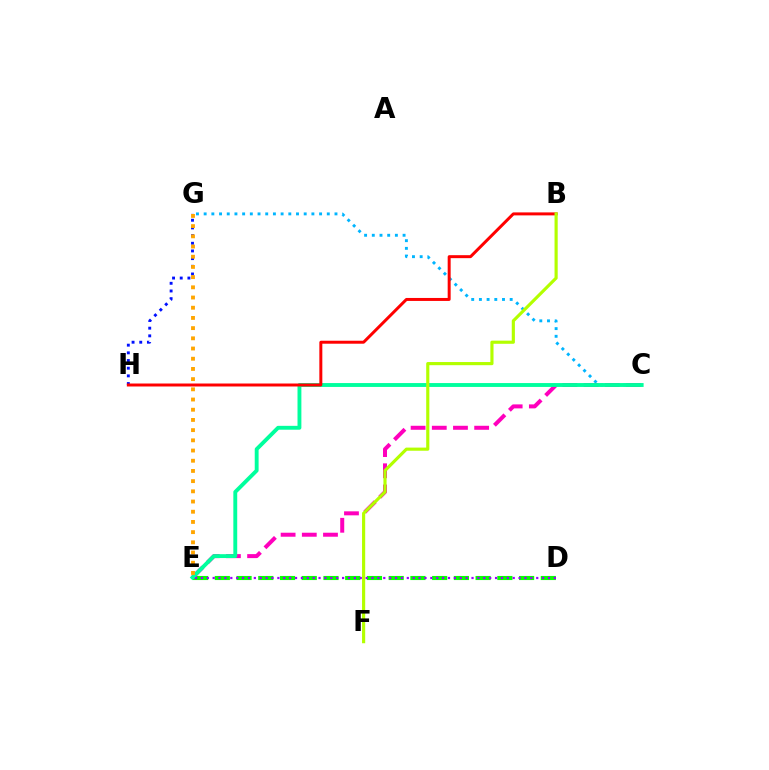{('G', 'H'): [{'color': '#0010ff', 'line_style': 'dotted', 'thickness': 2.09}], ('C', 'G'): [{'color': '#00b5ff', 'line_style': 'dotted', 'thickness': 2.09}], ('D', 'E'): [{'color': '#08ff00', 'line_style': 'dashed', 'thickness': 2.95}, {'color': '#9b00ff', 'line_style': 'dotted', 'thickness': 1.6}], ('C', 'E'): [{'color': '#ff00bd', 'line_style': 'dashed', 'thickness': 2.88}, {'color': '#00ff9d', 'line_style': 'solid', 'thickness': 2.79}], ('B', 'H'): [{'color': '#ff0000', 'line_style': 'solid', 'thickness': 2.14}], ('E', 'G'): [{'color': '#ffa500', 'line_style': 'dotted', 'thickness': 2.77}], ('B', 'F'): [{'color': '#b3ff00', 'line_style': 'solid', 'thickness': 2.27}]}